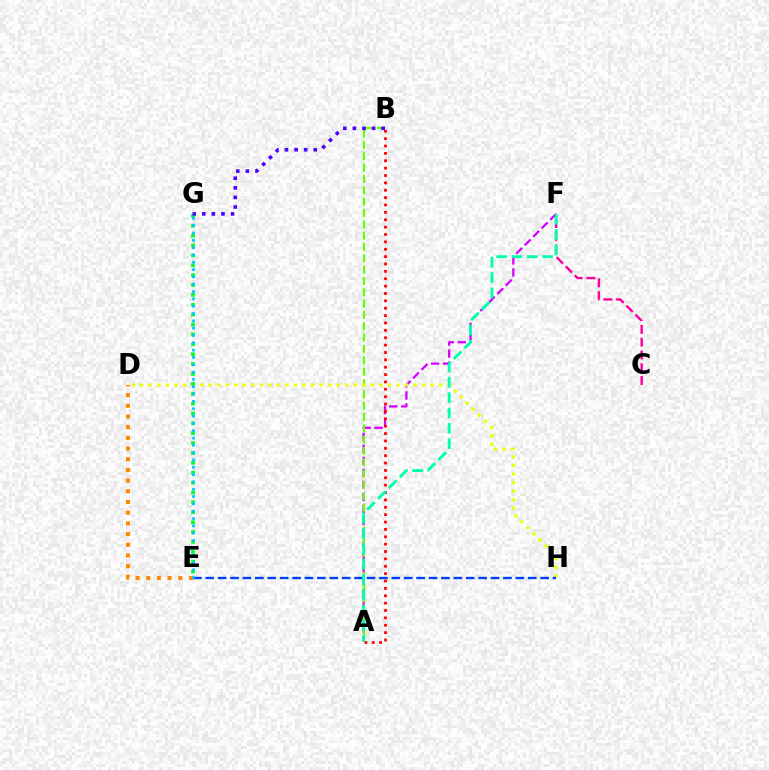{('C', 'F'): [{'color': '#ff00a0', 'line_style': 'dashed', 'thickness': 1.74}], ('A', 'F'): [{'color': '#d600ff', 'line_style': 'dashed', 'thickness': 1.63}, {'color': '#00ffaf', 'line_style': 'dashed', 'thickness': 2.08}], ('A', 'B'): [{'color': '#66ff00', 'line_style': 'dashed', 'thickness': 1.54}, {'color': '#ff0000', 'line_style': 'dotted', 'thickness': 2.0}], ('D', 'H'): [{'color': '#eeff00', 'line_style': 'dotted', 'thickness': 2.32}], ('E', 'H'): [{'color': '#003fff', 'line_style': 'dashed', 'thickness': 1.69}], ('D', 'E'): [{'color': '#ff8800', 'line_style': 'dotted', 'thickness': 2.9}], ('E', 'G'): [{'color': '#00ff27', 'line_style': 'dotted', 'thickness': 2.68}, {'color': '#00c7ff', 'line_style': 'dotted', 'thickness': 1.99}], ('B', 'G'): [{'color': '#4f00ff', 'line_style': 'dotted', 'thickness': 2.61}]}